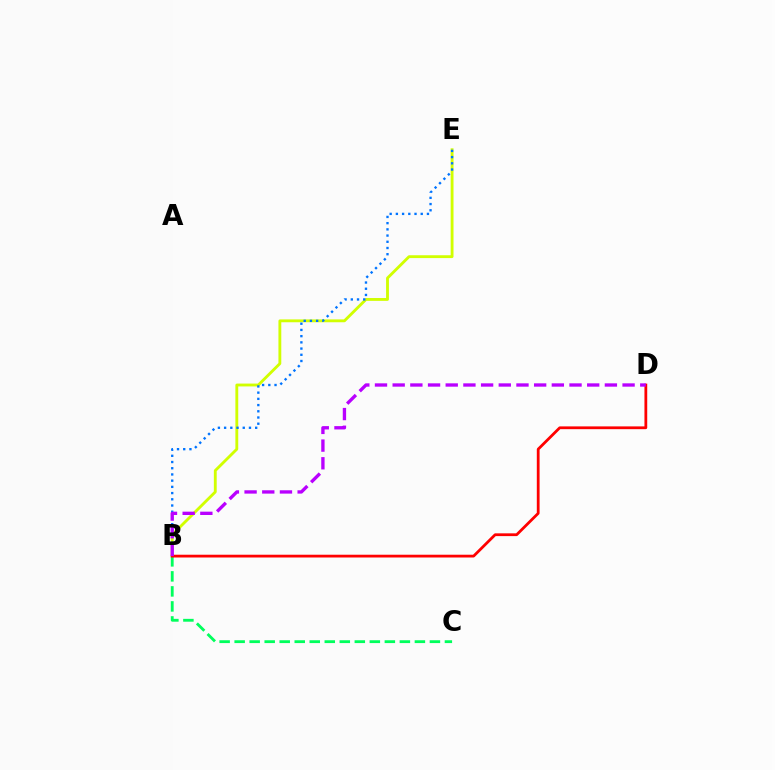{('B', 'E'): [{'color': '#d1ff00', 'line_style': 'solid', 'thickness': 2.05}, {'color': '#0074ff', 'line_style': 'dotted', 'thickness': 1.69}], ('B', 'C'): [{'color': '#00ff5c', 'line_style': 'dashed', 'thickness': 2.04}], ('B', 'D'): [{'color': '#ff0000', 'line_style': 'solid', 'thickness': 2.0}, {'color': '#b900ff', 'line_style': 'dashed', 'thickness': 2.4}]}